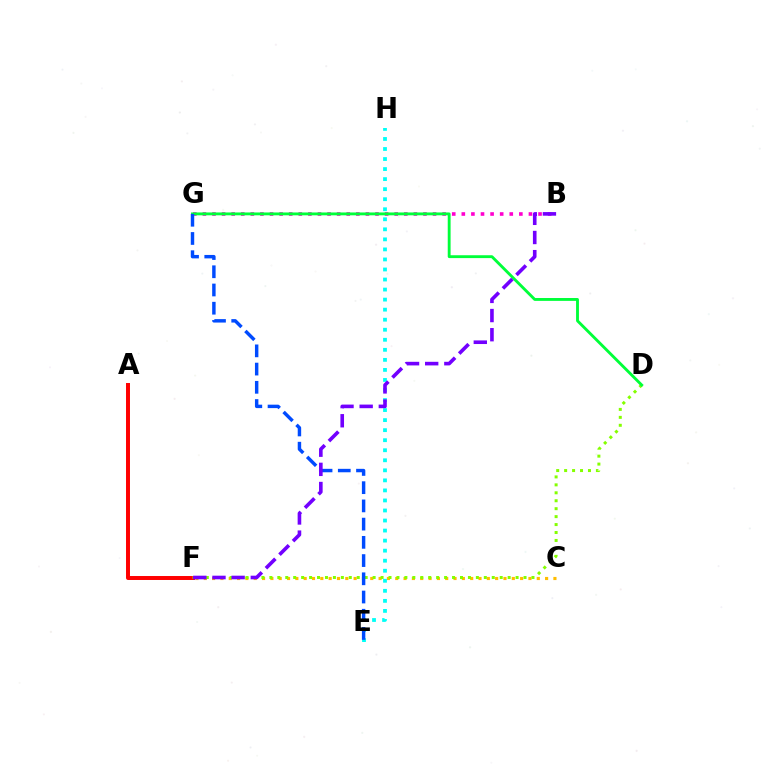{('C', 'F'): [{'color': '#ffbd00', 'line_style': 'dotted', 'thickness': 2.26}], ('A', 'F'): [{'color': '#ff0000', 'line_style': 'solid', 'thickness': 2.86}], ('B', 'G'): [{'color': '#ff00cf', 'line_style': 'dotted', 'thickness': 2.61}], ('D', 'F'): [{'color': '#84ff00', 'line_style': 'dotted', 'thickness': 2.16}], ('D', 'G'): [{'color': '#00ff39', 'line_style': 'solid', 'thickness': 2.06}], ('E', 'H'): [{'color': '#00fff6', 'line_style': 'dotted', 'thickness': 2.73}], ('E', 'G'): [{'color': '#004bff', 'line_style': 'dashed', 'thickness': 2.48}], ('B', 'F'): [{'color': '#7200ff', 'line_style': 'dashed', 'thickness': 2.6}]}